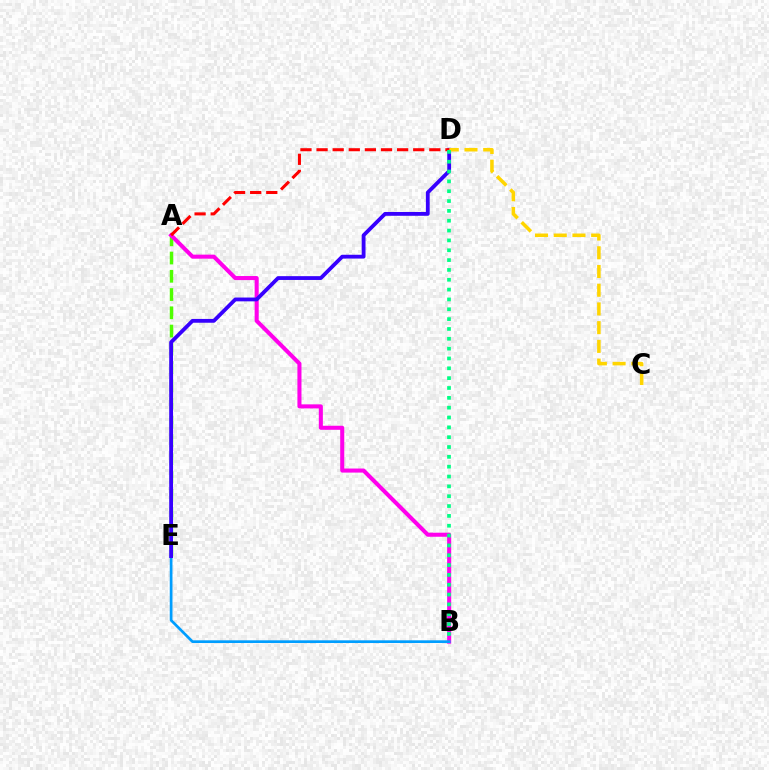{('A', 'E'): [{'color': '#4fff00', 'line_style': 'dashed', 'thickness': 2.48}], ('A', 'B'): [{'color': '#ff00ed', 'line_style': 'solid', 'thickness': 2.92}], ('B', 'E'): [{'color': '#009eff', 'line_style': 'solid', 'thickness': 1.95}], ('D', 'E'): [{'color': '#3700ff', 'line_style': 'solid', 'thickness': 2.74}], ('C', 'D'): [{'color': '#ffd500', 'line_style': 'dashed', 'thickness': 2.54}], ('A', 'D'): [{'color': '#ff0000', 'line_style': 'dashed', 'thickness': 2.19}], ('B', 'D'): [{'color': '#00ff86', 'line_style': 'dotted', 'thickness': 2.67}]}